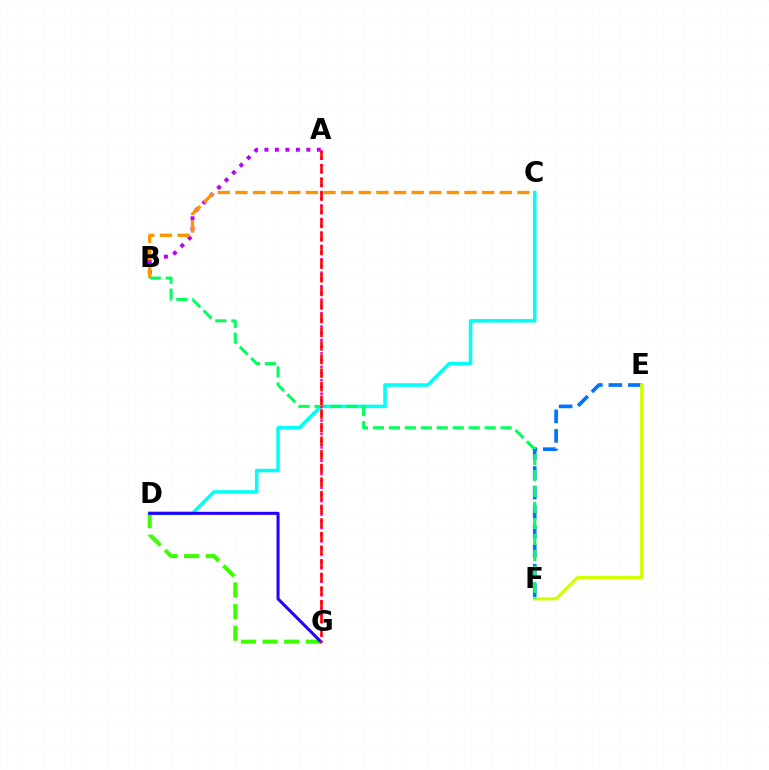{('E', 'F'): [{'color': '#0074ff', 'line_style': 'dashed', 'thickness': 2.65}, {'color': '#d1ff00', 'line_style': 'solid', 'thickness': 2.25}], ('C', 'D'): [{'color': '#00fff6', 'line_style': 'solid', 'thickness': 2.54}], ('D', 'G'): [{'color': '#3dff00', 'line_style': 'dashed', 'thickness': 2.94}, {'color': '#2500ff', 'line_style': 'solid', 'thickness': 2.19}], ('A', 'B'): [{'color': '#b900ff', 'line_style': 'dotted', 'thickness': 2.85}], ('B', 'F'): [{'color': '#00ff5c', 'line_style': 'dashed', 'thickness': 2.17}], ('A', 'G'): [{'color': '#ff00ac', 'line_style': 'dotted', 'thickness': 1.83}, {'color': '#ff0000', 'line_style': 'dashed', 'thickness': 1.85}], ('B', 'C'): [{'color': '#ff9400', 'line_style': 'dashed', 'thickness': 2.39}]}